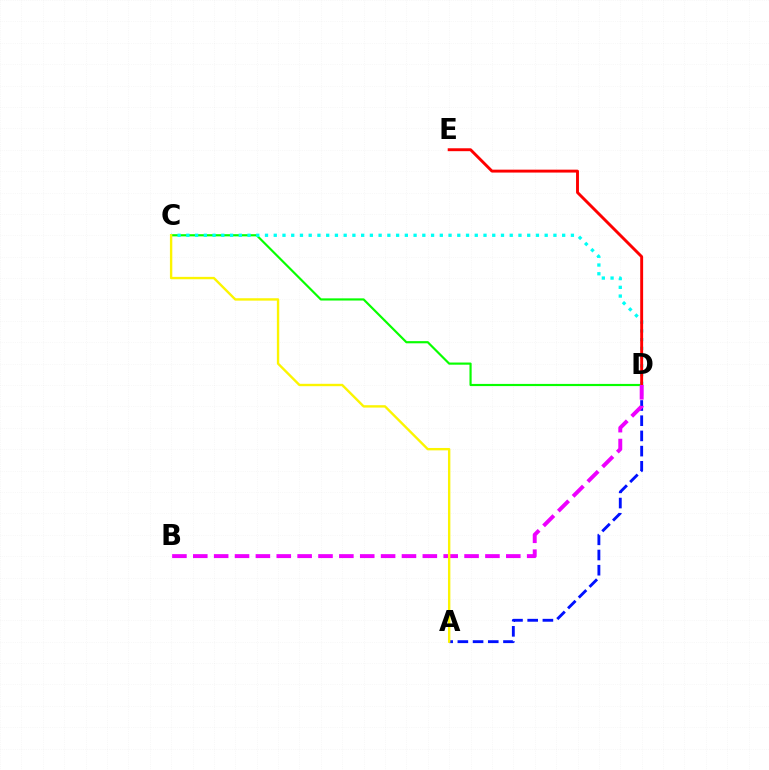{('C', 'D'): [{'color': '#08ff00', 'line_style': 'solid', 'thickness': 1.56}, {'color': '#00fff6', 'line_style': 'dotted', 'thickness': 2.37}], ('A', 'D'): [{'color': '#0010ff', 'line_style': 'dashed', 'thickness': 2.07}], ('D', 'E'): [{'color': '#ff0000', 'line_style': 'solid', 'thickness': 2.09}], ('B', 'D'): [{'color': '#ee00ff', 'line_style': 'dashed', 'thickness': 2.83}], ('A', 'C'): [{'color': '#fcf500', 'line_style': 'solid', 'thickness': 1.71}]}